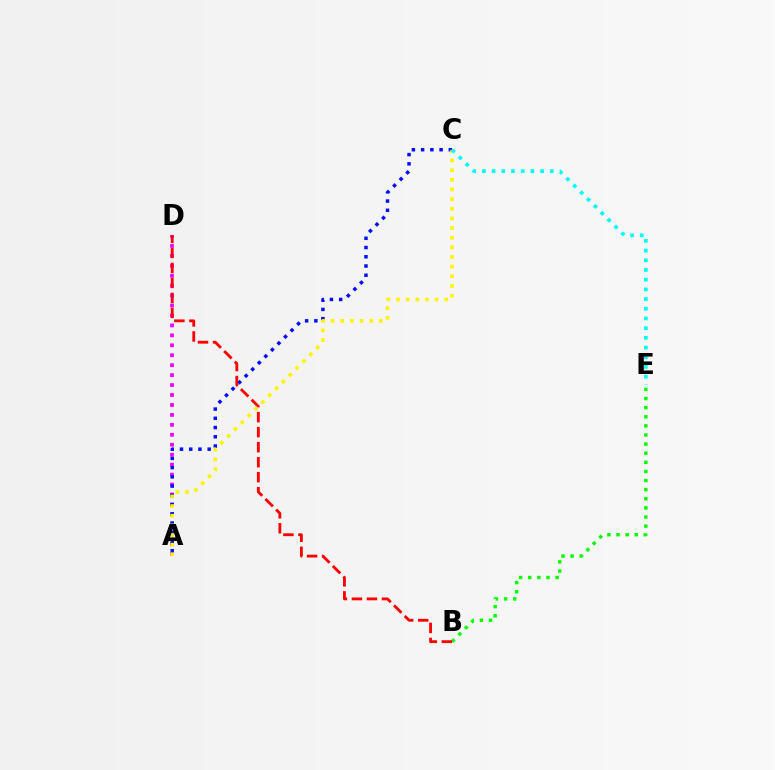{('A', 'D'): [{'color': '#ee00ff', 'line_style': 'dotted', 'thickness': 2.7}], ('B', 'E'): [{'color': '#08ff00', 'line_style': 'dotted', 'thickness': 2.48}], ('A', 'C'): [{'color': '#0010ff', 'line_style': 'dotted', 'thickness': 2.51}, {'color': '#fcf500', 'line_style': 'dotted', 'thickness': 2.62}], ('B', 'D'): [{'color': '#ff0000', 'line_style': 'dashed', 'thickness': 2.04}], ('C', 'E'): [{'color': '#00fff6', 'line_style': 'dotted', 'thickness': 2.64}]}